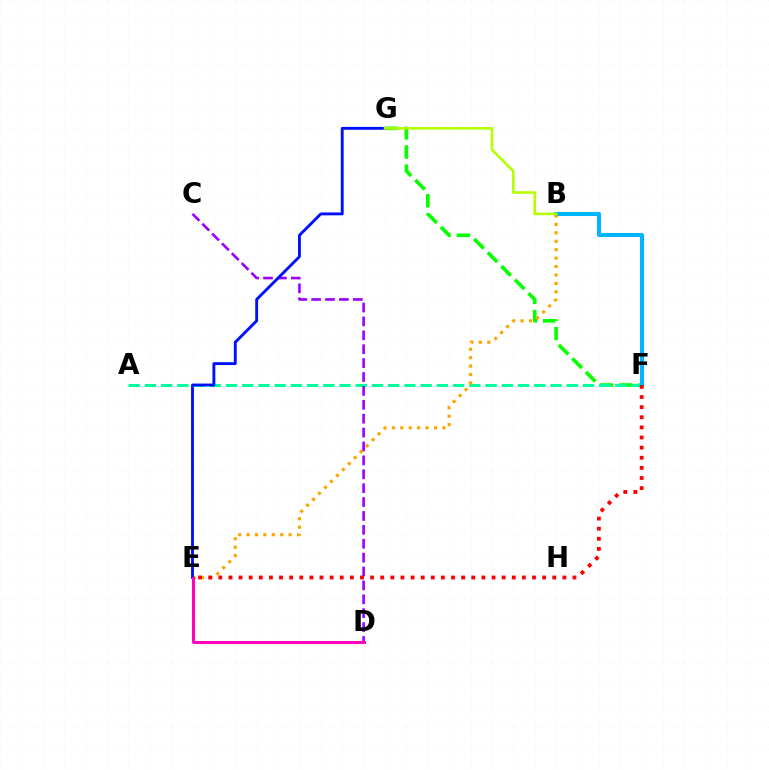{('F', 'G'): [{'color': '#08ff00', 'line_style': 'dashed', 'thickness': 2.61}], ('A', 'F'): [{'color': '#00ff9d', 'line_style': 'dashed', 'thickness': 2.2}], ('C', 'D'): [{'color': '#9b00ff', 'line_style': 'dashed', 'thickness': 1.89}], ('B', 'F'): [{'color': '#00b5ff', 'line_style': 'solid', 'thickness': 2.93}], ('B', 'E'): [{'color': '#ffa500', 'line_style': 'dotted', 'thickness': 2.29}], ('E', 'F'): [{'color': '#ff0000', 'line_style': 'dotted', 'thickness': 2.75}], ('E', 'G'): [{'color': '#0010ff', 'line_style': 'solid', 'thickness': 2.07}], ('D', 'E'): [{'color': '#ff00bd', 'line_style': 'solid', 'thickness': 2.12}], ('B', 'G'): [{'color': '#b3ff00', 'line_style': 'solid', 'thickness': 1.86}]}